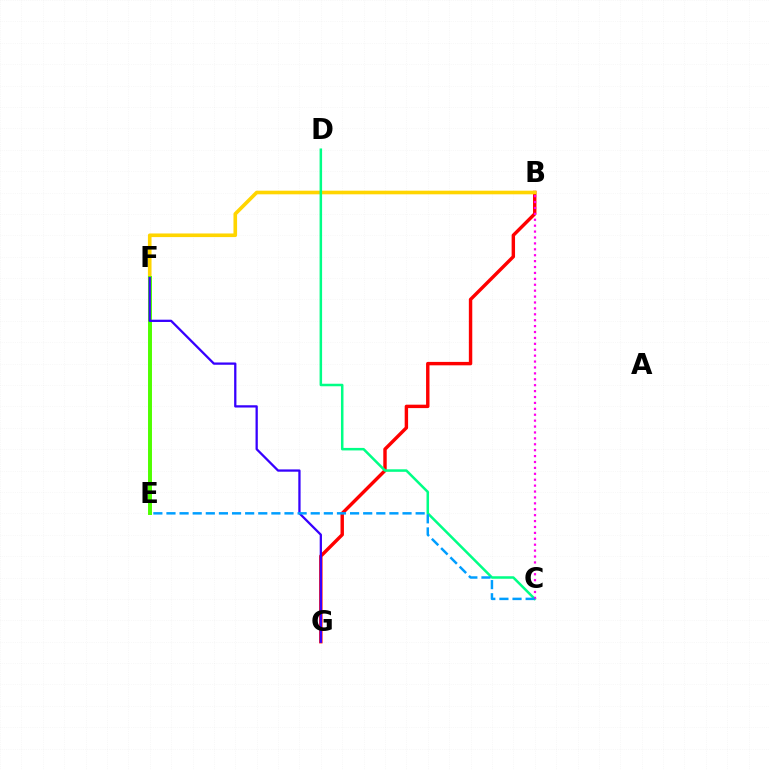{('B', 'G'): [{'color': '#ff0000', 'line_style': 'solid', 'thickness': 2.46}], ('B', 'F'): [{'color': '#ffd500', 'line_style': 'solid', 'thickness': 2.61}], ('C', 'D'): [{'color': '#00ff86', 'line_style': 'solid', 'thickness': 1.81}], ('B', 'C'): [{'color': '#ff00ed', 'line_style': 'dotted', 'thickness': 1.61}], ('E', 'F'): [{'color': '#4fff00', 'line_style': 'solid', 'thickness': 2.84}], ('F', 'G'): [{'color': '#3700ff', 'line_style': 'solid', 'thickness': 1.64}], ('C', 'E'): [{'color': '#009eff', 'line_style': 'dashed', 'thickness': 1.78}]}